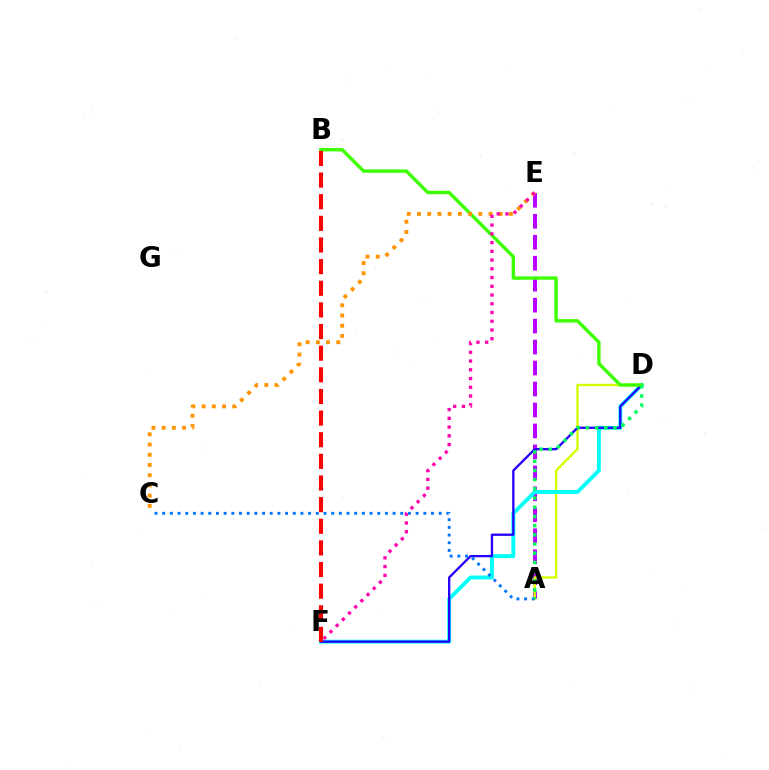{('A', 'E'): [{'color': '#b900ff', 'line_style': 'dashed', 'thickness': 2.85}], ('A', 'D'): [{'color': '#d1ff00', 'line_style': 'solid', 'thickness': 1.74}, {'color': '#00ff5c', 'line_style': 'dotted', 'thickness': 2.5}], ('D', 'F'): [{'color': '#00fff6', 'line_style': 'solid', 'thickness': 2.79}, {'color': '#2500ff', 'line_style': 'solid', 'thickness': 1.67}], ('B', 'D'): [{'color': '#3dff00', 'line_style': 'solid', 'thickness': 2.44}], ('C', 'E'): [{'color': '#ff9400', 'line_style': 'dotted', 'thickness': 2.78}], ('E', 'F'): [{'color': '#ff00ac', 'line_style': 'dotted', 'thickness': 2.38}], ('A', 'C'): [{'color': '#0074ff', 'line_style': 'dotted', 'thickness': 2.09}], ('B', 'F'): [{'color': '#ff0000', 'line_style': 'dashed', 'thickness': 2.94}]}